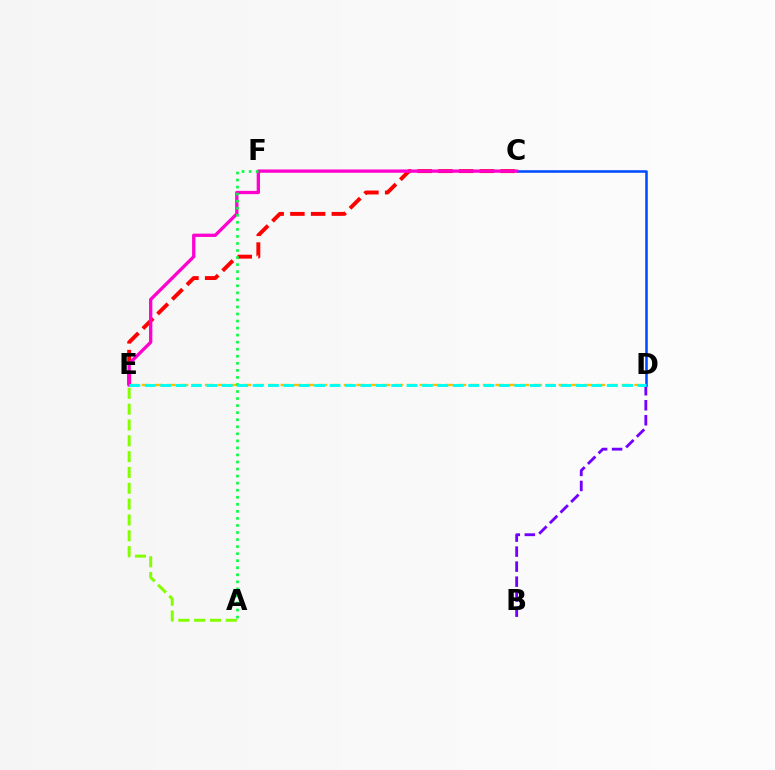{('A', 'E'): [{'color': '#84ff00', 'line_style': 'dashed', 'thickness': 2.15}], ('D', 'E'): [{'color': '#ffbd00', 'line_style': 'dashed', 'thickness': 1.72}, {'color': '#00fff6', 'line_style': 'dashed', 'thickness': 2.09}], ('B', 'D'): [{'color': '#7200ff', 'line_style': 'dashed', 'thickness': 2.04}], ('C', 'E'): [{'color': '#ff0000', 'line_style': 'dashed', 'thickness': 2.81}, {'color': '#ff00cf', 'line_style': 'solid', 'thickness': 2.37}], ('C', 'D'): [{'color': '#004bff', 'line_style': 'solid', 'thickness': 1.84}], ('A', 'F'): [{'color': '#00ff39', 'line_style': 'dotted', 'thickness': 1.92}]}